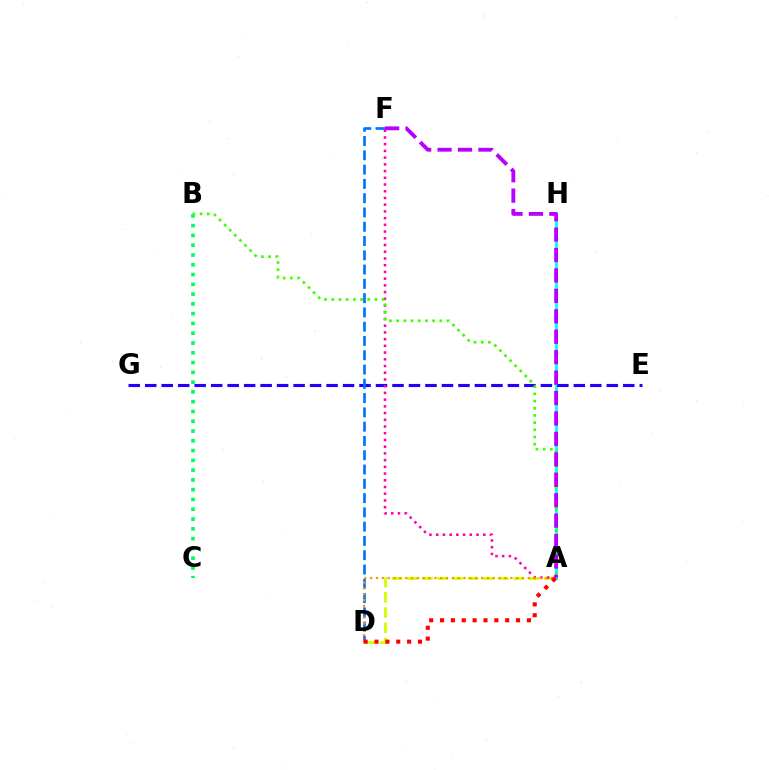{('A', 'H'): [{'color': '#00fff6', 'line_style': 'solid', 'thickness': 2.08}], ('E', 'G'): [{'color': '#2500ff', 'line_style': 'dashed', 'thickness': 2.24}], ('D', 'F'): [{'color': '#0074ff', 'line_style': 'dashed', 'thickness': 1.94}], ('A', 'D'): [{'color': '#d1ff00', 'line_style': 'dashed', 'thickness': 2.07}, {'color': '#ff9400', 'line_style': 'dotted', 'thickness': 1.59}, {'color': '#ff0000', 'line_style': 'dotted', 'thickness': 2.95}], ('A', 'F'): [{'color': '#ff00ac', 'line_style': 'dotted', 'thickness': 1.83}, {'color': '#b900ff', 'line_style': 'dashed', 'thickness': 2.78}], ('B', 'C'): [{'color': '#00ff5c', 'line_style': 'dotted', 'thickness': 2.66}], ('A', 'B'): [{'color': '#3dff00', 'line_style': 'dotted', 'thickness': 1.95}]}